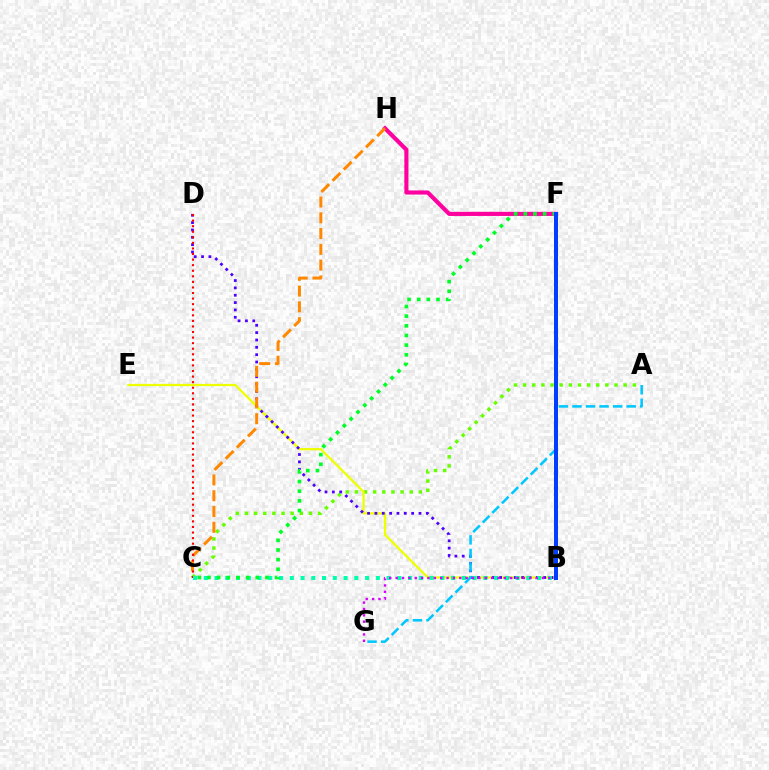{('F', 'H'): [{'color': '#ff00a0', 'line_style': 'solid', 'thickness': 2.98}], ('A', 'C'): [{'color': '#66ff00', 'line_style': 'dotted', 'thickness': 2.48}], ('B', 'E'): [{'color': '#eeff00', 'line_style': 'solid', 'thickness': 1.62}], ('B', 'D'): [{'color': '#4f00ff', 'line_style': 'dotted', 'thickness': 2.0}], ('C', 'H'): [{'color': '#ff8800', 'line_style': 'dashed', 'thickness': 2.14}], ('A', 'G'): [{'color': '#00c7ff', 'line_style': 'dashed', 'thickness': 1.84}], ('C', 'D'): [{'color': '#ff0000', 'line_style': 'dotted', 'thickness': 1.51}], ('B', 'C'): [{'color': '#00ffaf', 'line_style': 'dotted', 'thickness': 2.92}], ('B', 'G'): [{'color': '#d600ff', 'line_style': 'dotted', 'thickness': 1.73}], ('C', 'F'): [{'color': '#00ff27', 'line_style': 'dotted', 'thickness': 2.63}], ('B', 'F'): [{'color': '#003fff', 'line_style': 'solid', 'thickness': 2.88}]}